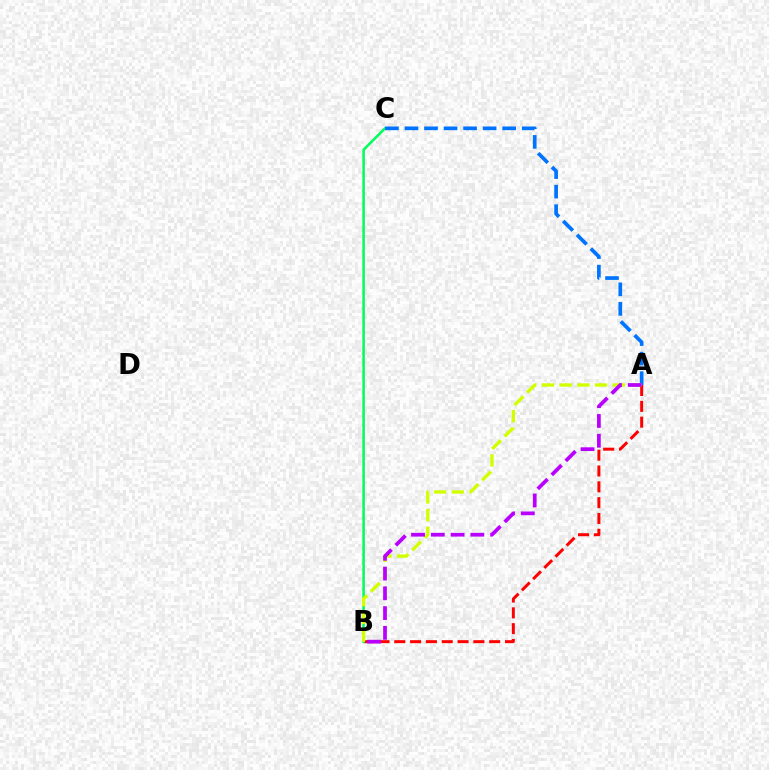{('A', 'B'): [{'color': '#ff0000', 'line_style': 'dashed', 'thickness': 2.15}, {'color': '#d1ff00', 'line_style': 'dashed', 'thickness': 2.41}, {'color': '#b900ff', 'line_style': 'dashed', 'thickness': 2.69}], ('B', 'C'): [{'color': '#00ff5c', 'line_style': 'solid', 'thickness': 1.83}], ('A', 'C'): [{'color': '#0074ff', 'line_style': 'dashed', 'thickness': 2.65}]}